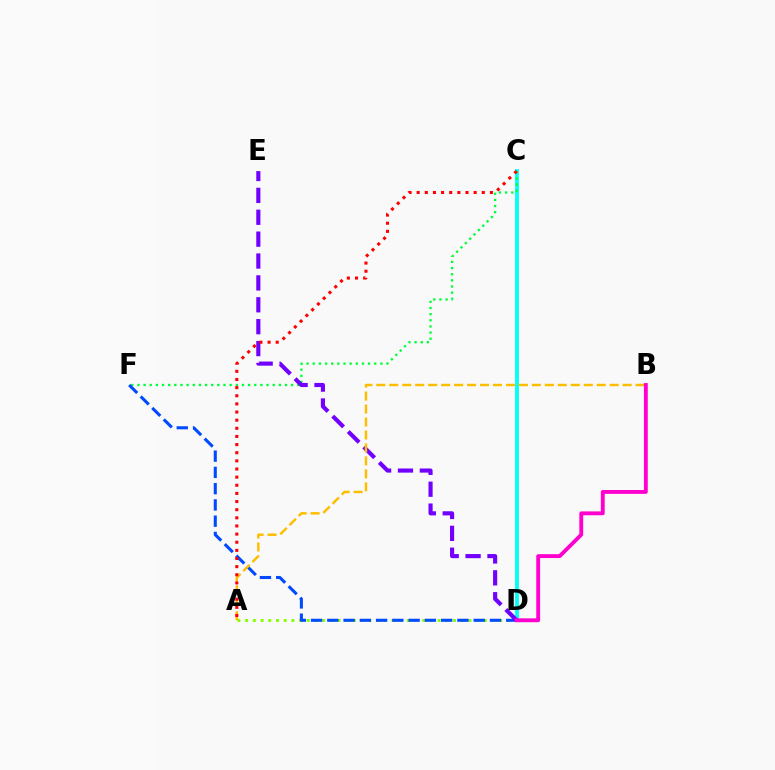{('A', 'D'): [{'color': '#84ff00', 'line_style': 'dotted', 'thickness': 2.09}], ('C', 'D'): [{'color': '#00fff6', 'line_style': 'solid', 'thickness': 2.76}], ('C', 'F'): [{'color': '#00ff39', 'line_style': 'dotted', 'thickness': 1.67}], ('D', 'F'): [{'color': '#004bff', 'line_style': 'dashed', 'thickness': 2.21}], ('D', 'E'): [{'color': '#7200ff', 'line_style': 'dashed', 'thickness': 2.97}], ('A', 'B'): [{'color': '#ffbd00', 'line_style': 'dashed', 'thickness': 1.76}], ('B', 'D'): [{'color': '#ff00cf', 'line_style': 'solid', 'thickness': 2.78}], ('A', 'C'): [{'color': '#ff0000', 'line_style': 'dotted', 'thickness': 2.21}]}